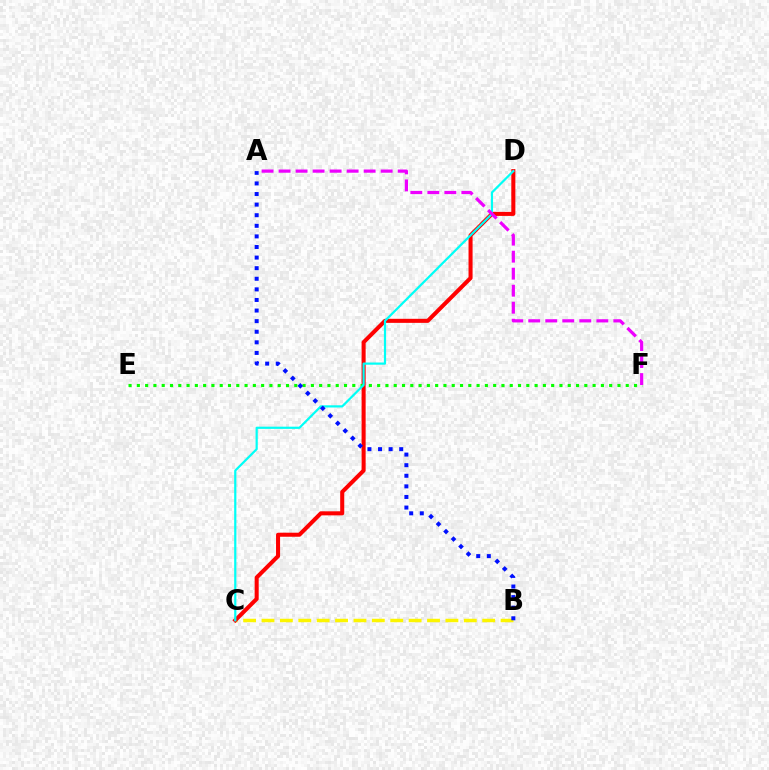{('B', 'C'): [{'color': '#fcf500', 'line_style': 'dashed', 'thickness': 2.5}], ('C', 'D'): [{'color': '#ff0000', 'line_style': 'solid', 'thickness': 2.91}, {'color': '#00fff6', 'line_style': 'solid', 'thickness': 1.59}], ('E', 'F'): [{'color': '#08ff00', 'line_style': 'dotted', 'thickness': 2.25}], ('A', 'B'): [{'color': '#0010ff', 'line_style': 'dotted', 'thickness': 2.88}], ('A', 'F'): [{'color': '#ee00ff', 'line_style': 'dashed', 'thickness': 2.31}]}